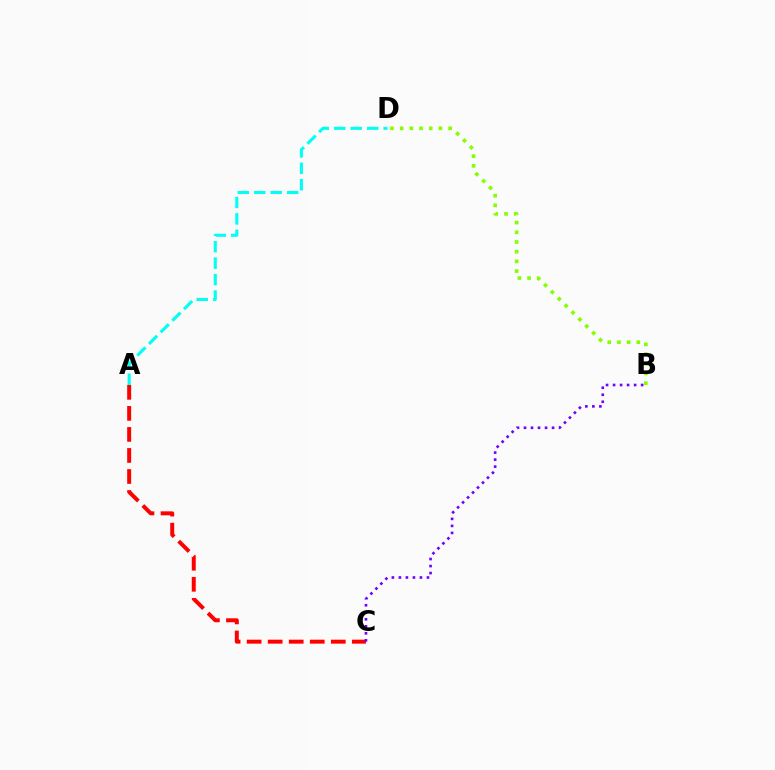{('A', 'C'): [{'color': '#ff0000', 'line_style': 'dashed', 'thickness': 2.86}], ('B', 'D'): [{'color': '#84ff00', 'line_style': 'dotted', 'thickness': 2.63}], ('A', 'D'): [{'color': '#00fff6', 'line_style': 'dashed', 'thickness': 2.23}], ('B', 'C'): [{'color': '#7200ff', 'line_style': 'dotted', 'thickness': 1.91}]}